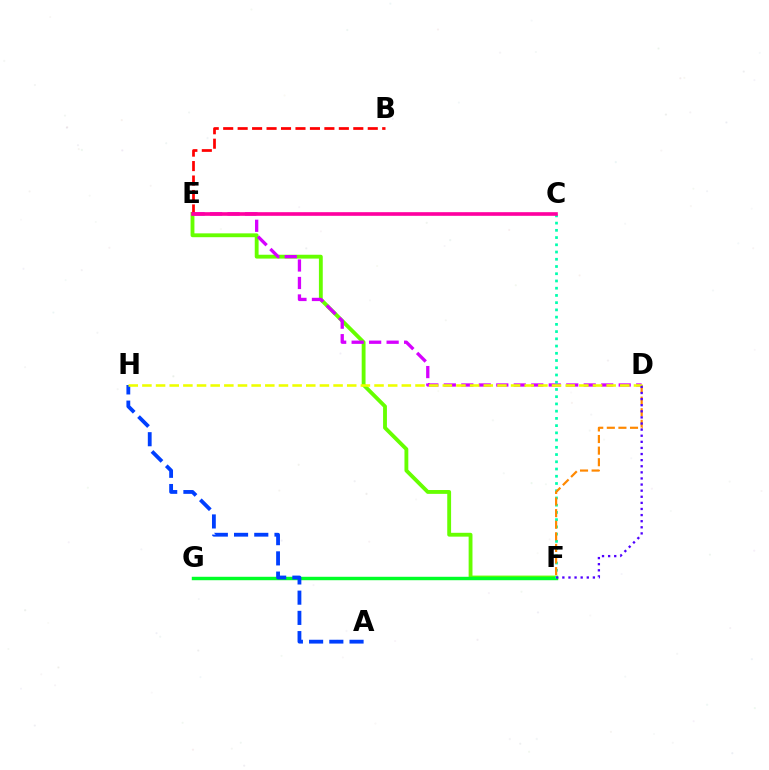{('E', 'F'): [{'color': '#66ff00', 'line_style': 'solid', 'thickness': 2.77}], ('B', 'E'): [{'color': '#ff0000', 'line_style': 'dashed', 'thickness': 1.96}], ('F', 'G'): [{'color': '#00ff27', 'line_style': 'solid', 'thickness': 2.47}], ('D', 'E'): [{'color': '#d600ff', 'line_style': 'dashed', 'thickness': 2.38}], ('C', 'F'): [{'color': '#00ffaf', 'line_style': 'dotted', 'thickness': 1.97}], ('C', 'E'): [{'color': '#00c7ff', 'line_style': 'dotted', 'thickness': 1.51}, {'color': '#ff00a0', 'line_style': 'solid', 'thickness': 2.62}], ('D', 'F'): [{'color': '#ff8800', 'line_style': 'dashed', 'thickness': 1.58}, {'color': '#4f00ff', 'line_style': 'dotted', 'thickness': 1.66}], ('A', 'H'): [{'color': '#003fff', 'line_style': 'dashed', 'thickness': 2.75}], ('D', 'H'): [{'color': '#eeff00', 'line_style': 'dashed', 'thickness': 1.85}]}